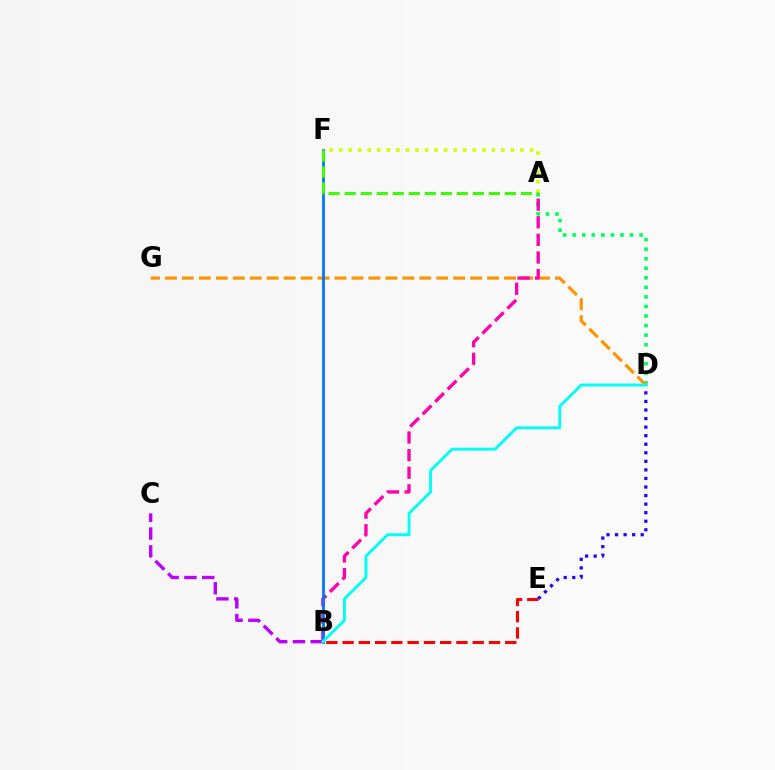{('A', 'D'): [{'color': '#00ff5c', 'line_style': 'dotted', 'thickness': 2.59}], ('B', 'E'): [{'color': '#ff0000', 'line_style': 'dashed', 'thickness': 2.21}], ('B', 'C'): [{'color': '#b900ff', 'line_style': 'dashed', 'thickness': 2.42}], ('D', 'G'): [{'color': '#ff9400', 'line_style': 'dashed', 'thickness': 2.3}], ('A', 'B'): [{'color': '#ff00ac', 'line_style': 'dashed', 'thickness': 2.39}], ('B', 'F'): [{'color': '#0074ff', 'line_style': 'solid', 'thickness': 1.97}], ('A', 'F'): [{'color': '#d1ff00', 'line_style': 'dotted', 'thickness': 2.59}, {'color': '#3dff00', 'line_style': 'dashed', 'thickness': 2.18}], ('D', 'E'): [{'color': '#2500ff', 'line_style': 'dotted', 'thickness': 2.32}], ('B', 'D'): [{'color': '#00fff6', 'line_style': 'solid', 'thickness': 2.09}]}